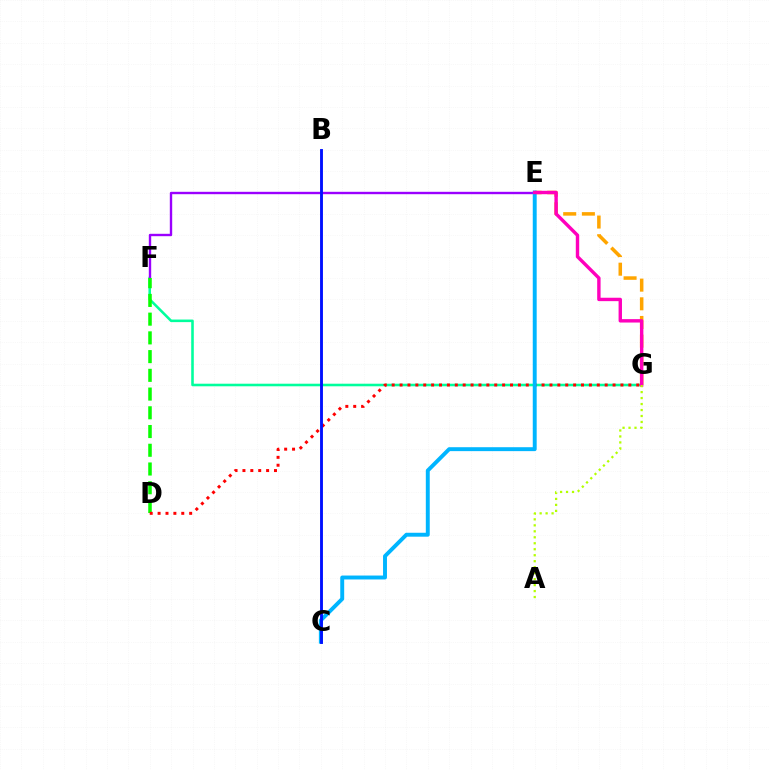{('F', 'G'): [{'color': '#00ff9d', 'line_style': 'solid', 'thickness': 1.85}], ('E', 'F'): [{'color': '#9b00ff', 'line_style': 'solid', 'thickness': 1.72}], ('D', 'F'): [{'color': '#08ff00', 'line_style': 'dashed', 'thickness': 2.54}], ('D', 'G'): [{'color': '#ff0000', 'line_style': 'dotted', 'thickness': 2.14}], ('E', 'G'): [{'color': '#ffa500', 'line_style': 'dashed', 'thickness': 2.54}, {'color': '#ff00bd', 'line_style': 'solid', 'thickness': 2.45}], ('C', 'E'): [{'color': '#00b5ff', 'line_style': 'solid', 'thickness': 2.82}], ('B', 'C'): [{'color': '#0010ff', 'line_style': 'solid', 'thickness': 2.07}], ('A', 'G'): [{'color': '#b3ff00', 'line_style': 'dotted', 'thickness': 1.62}]}